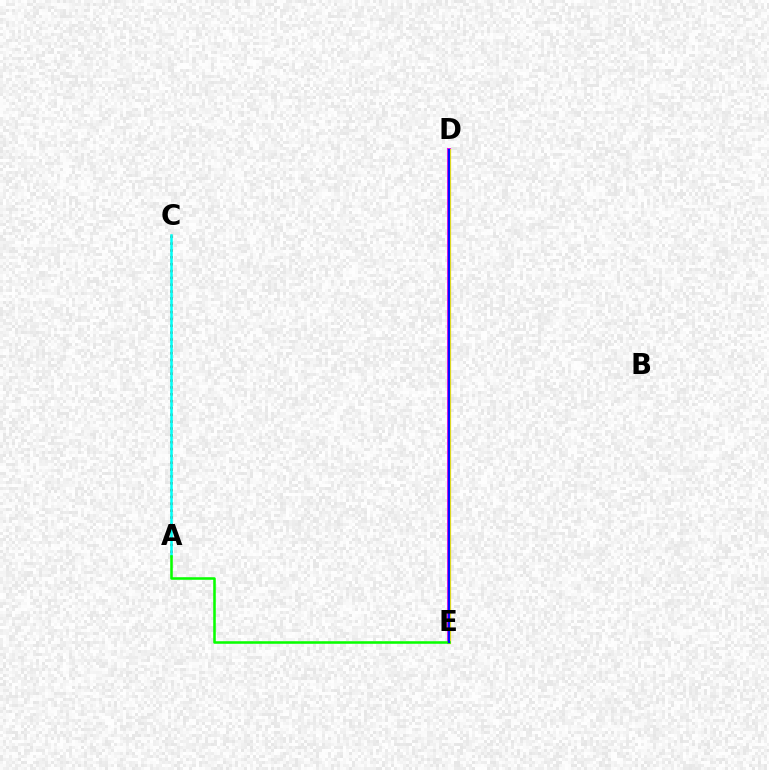{('A', 'C'): [{'color': '#ff0000', 'line_style': 'dotted', 'thickness': 1.86}, {'color': '#00fff6', 'line_style': 'solid', 'thickness': 1.81}], ('D', 'E'): [{'color': '#ee00ff', 'line_style': 'solid', 'thickness': 2.91}, {'color': '#fcf500', 'line_style': 'solid', 'thickness': 2.34}, {'color': '#0010ff', 'line_style': 'solid', 'thickness': 1.62}], ('A', 'E'): [{'color': '#08ff00', 'line_style': 'solid', 'thickness': 1.84}]}